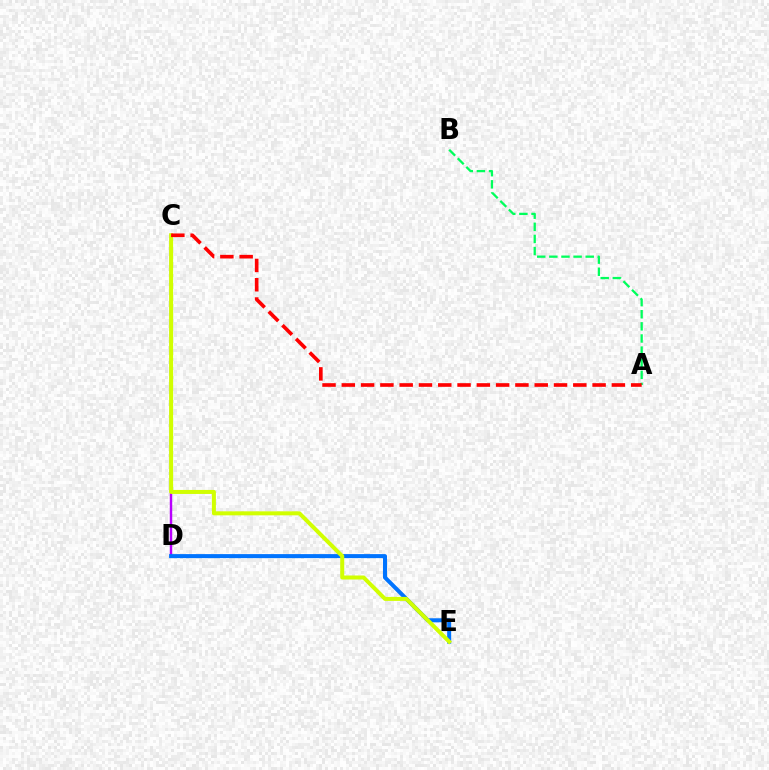{('A', 'B'): [{'color': '#00ff5c', 'line_style': 'dashed', 'thickness': 1.65}], ('C', 'D'): [{'color': '#b900ff', 'line_style': 'solid', 'thickness': 1.75}], ('D', 'E'): [{'color': '#0074ff', 'line_style': 'solid', 'thickness': 2.89}], ('C', 'E'): [{'color': '#d1ff00', 'line_style': 'solid', 'thickness': 2.89}], ('A', 'C'): [{'color': '#ff0000', 'line_style': 'dashed', 'thickness': 2.62}]}